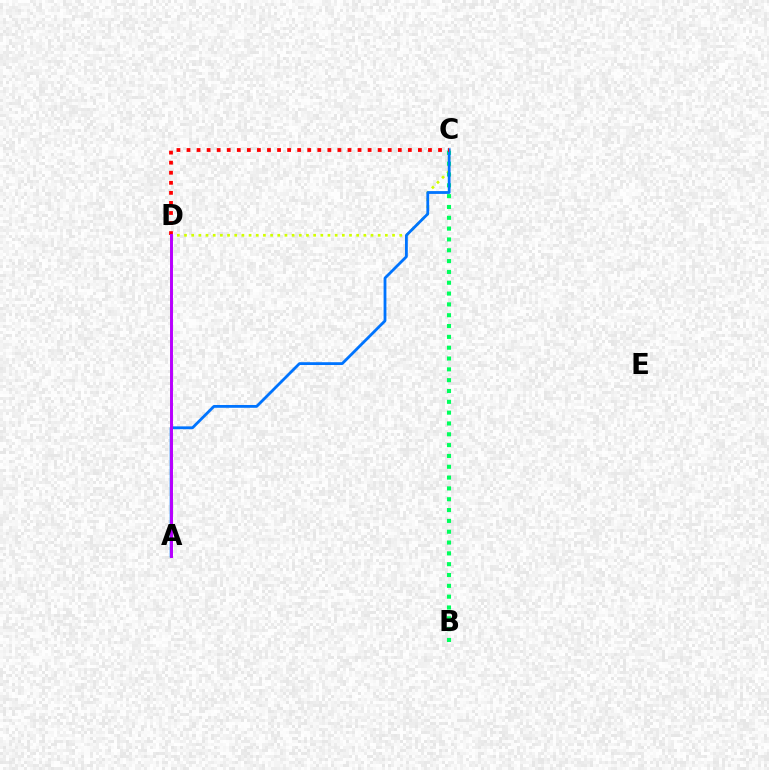{('C', 'D'): [{'color': '#d1ff00', 'line_style': 'dotted', 'thickness': 1.95}, {'color': '#ff0000', 'line_style': 'dotted', 'thickness': 2.73}], ('B', 'C'): [{'color': '#00ff5c', 'line_style': 'dotted', 'thickness': 2.94}], ('A', 'C'): [{'color': '#0074ff', 'line_style': 'solid', 'thickness': 2.02}], ('A', 'D'): [{'color': '#b900ff', 'line_style': 'solid', 'thickness': 2.13}]}